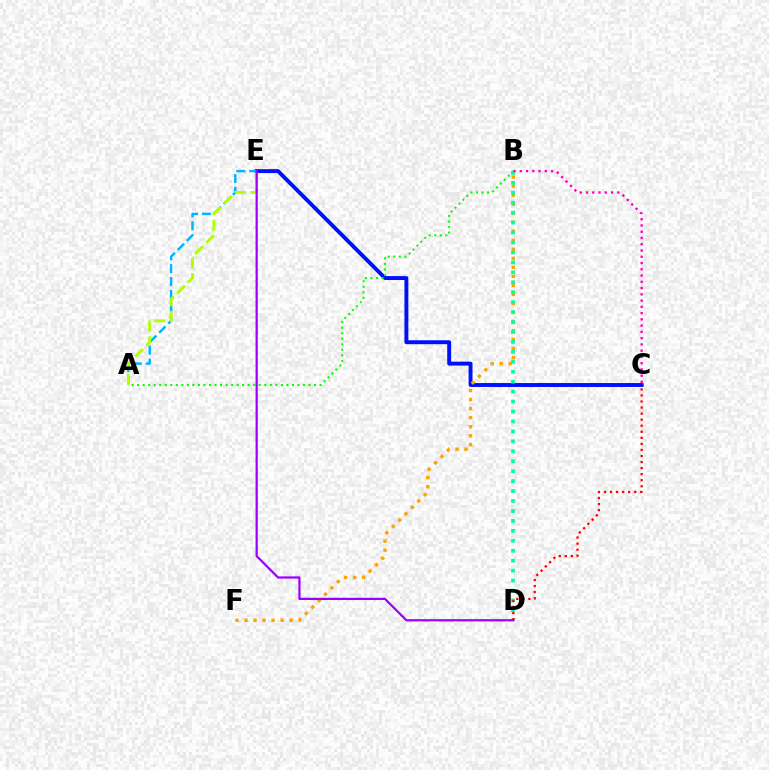{('C', 'E'): [{'color': '#0010ff', 'line_style': 'solid', 'thickness': 2.82}], ('B', 'F'): [{'color': '#ffa500', 'line_style': 'dotted', 'thickness': 2.45}], ('A', 'B'): [{'color': '#08ff00', 'line_style': 'dotted', 'thickness': 1.5}], ('A', 'E'): [{'color': '#00b5ff', 'line_style': 'dashed', 'thickness': 1.76}, {'color': '#b3ff00', 'line_style': 'dashed', 'thickness': 2.11}], ('B', 'D'): [{'color': '#00ff9d', 'line_style': 'dotted', 'thickness': 2.7}], ('B', 'C'): [{'color': '#ff00bd', 'line_style': 'dotted', 'thickness': 1.7}], ('C', 'D'): [{'color': '#ff0000', 'line_style': 'dotted', 'thickness': 1.65}], ('D', 'E'): [{'color': '#9b00ff', 'line_style': 'solid', 'thickness': 1.6}]}